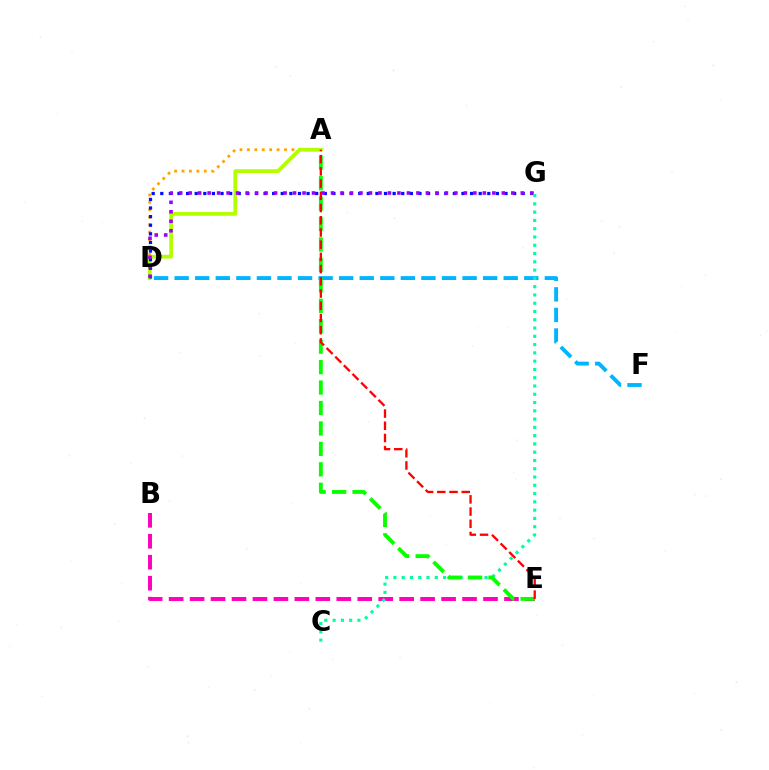{('A', 'D'): [{'color': '#ffa500', 'line_style': 'dotted', 'thickness': 2.02}, {'color': '#b3ff00', 'line_style': 'solid', 'thickness': 2.71}], ('D', 'F'): [{'color': '#00b5ff', 'line_style': 'dashed', 'thickness': 2.79}], ('B', 'E'): [{'color': '#ff00bd', 'line_style': 'dashed', 'thickness': 2.85}], ('D', 'G'): [{'color': '#0010ff', 'line_style': 'dotted', 'thickness': 2.34}, {'color': '#9b00ff', 'line_style': 'dotted', 'thickness': 2.58}], ('C', 'G'): [{'color': '#00ff9d', 'line_style': 'dotted', 'thickness': 2.25}], ('A', 'E'): [{'color': '#08ff00', 'line_style': 'dashed', 'thickness': 2.78}, {'color': '#ff0000', 'line_style': 'dashed', 'thickness': 1.66}]}